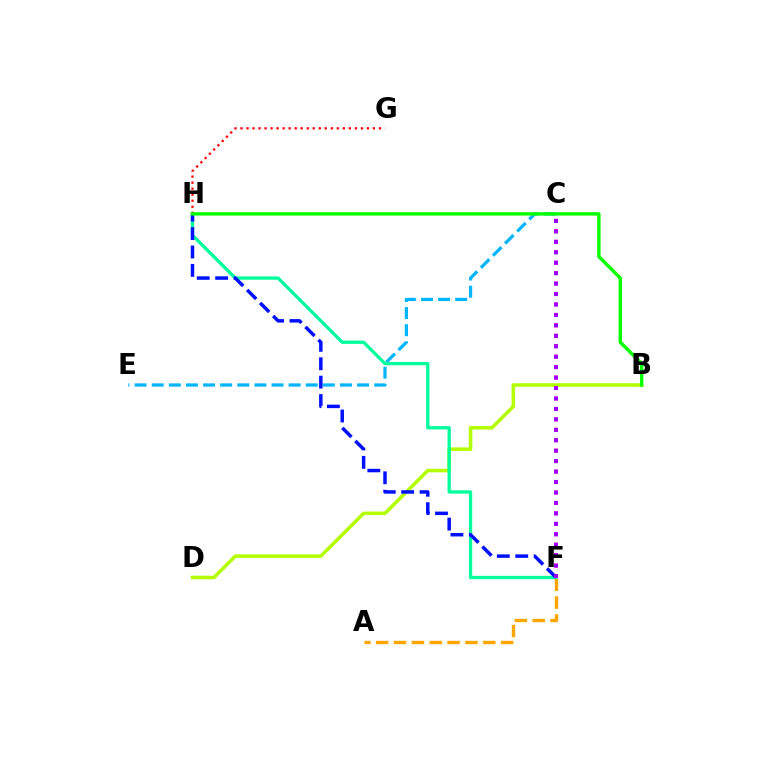{('C', 'E'): [{'color': '#00b5ff', 'line_style': 'dashed', 'thickness': 2.32}], ('B', 'D'): [{'color': '#b3ff00', 'line_style': 'solid', 'thickness': 2.54}], ('A', 'F'): [{'color': '#ffa500', 'line_style': 'dashed', 'thickness': 2.43}], ('F', 'H'): [{'color': '#00ff9d', 'line_style': 'solid', 'thickness': 2.38}, {'color': '#0010ff', 'line_style': 'dashed', 'thickness': 2.5}], ('C', 'F'): [{'color': '#ff00bd', 'line_style': 'dotted', 'thickness': 2.84}, {'color': '#9b00ff', 'line_style': 'dotted', 'thickness': 2.84}], ('G', 'H'): [{'color': '#ff0000', 'line_style': 'dotted', 'thickness': 1.64}], ('B', 'H'): [{'color': '#08ff00', 'line_style': 'solid', 'thickness': 2.46}]}